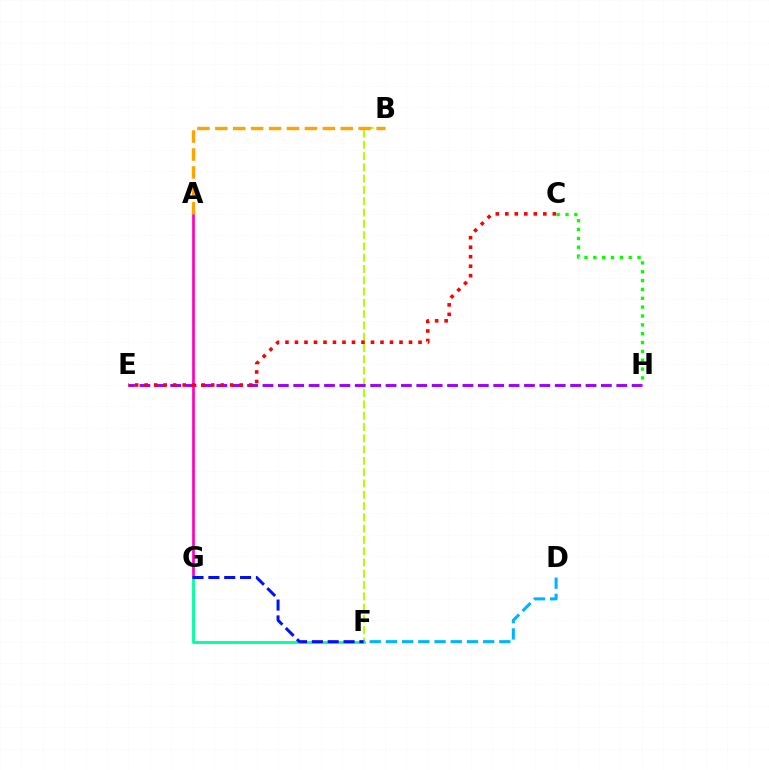{('B', 'F'): [{'color': '#b3ff00', 'line_style': 'dashed', 'thickness': 1.53}], ('D', 'F'): [{'color': '#00b5ff', 'line_style': 'dashed', 'thickness': 2.2}], ('E', 'H'): [{'color': '#9b00ff', 'line_style': 'dashed', 'thickness': 2.09}], ('A', 'G'): [{'color': '#ff00bd', 'line_style': 'solid', 'thickness': 1.94}], ('C', 'E'): [{'color': '#ff0000', 'line_style': 'dotted', 'thickness': 2.58}], ('A', 'B'): [{'color': '#ffa500', 'line_style': 'dashed', 'thickness': 2.44}], ('F', 'G'): [{'color': '#00ff9d', 'line_style': 'solid', 'thickness': 2.03}, {'color': '#0010ff', 'line_style': 'dashed', 'thickness': 2.15}], ('C', 'H'): [{'color': '#08ff00', 'line_style': 'dotted', 'thickness': 2.4}]}